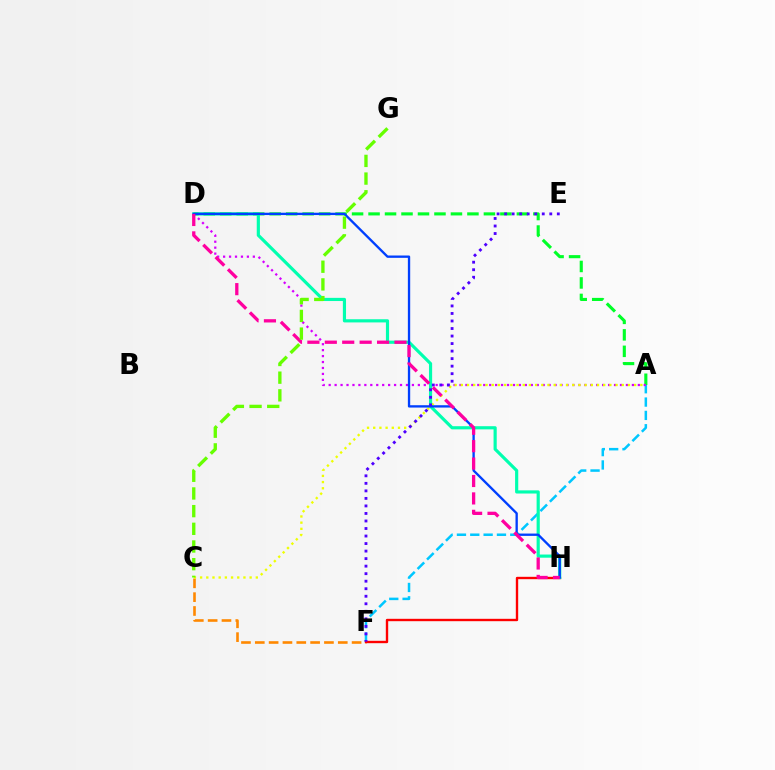{('A', 'F'): [{'color': '#00c7ff', 'line_style': 'dashed', 'thickness': 1.81}], ('A', 'D'): [{'color': '#00ff27', 'line_style': 'dashed', 'thickness': 2.24}, {'color': '#d600ff', 'line_style': 'dotted', 'thickness': 1.62}], ('C', 'F'): [{'color': '#ff8800', 'line_style': 'dashed', 'thickness': 1.88}], ('F', 'H'): [{'color': '#ff0000', 'line_style': 'solid', 'thickness': 1.71}], ('A', 'C'): [{'color': '#eeff00', 'line_style': 'dotted', 'thickness': 1.68}], ('D', 'H'): [{'color': '#00ffaf', 'line_style': 'solid', 'thickness': 2.28}, {'color': '#003fff', 'line_style': 'solid', 'thickness': 1.68}, {'color': '#ff00a0', 'line_style': 'dashed', 'thickness': 2.37}], ('E', 'F'): [{'color': '#4f00ff', 'line_style': 'dotted', 'thickness': 2.05}], ('C', 'G'): [{'color': '#66ff00', 'line_style': 'dashed', 'thickness': 2.4}]}